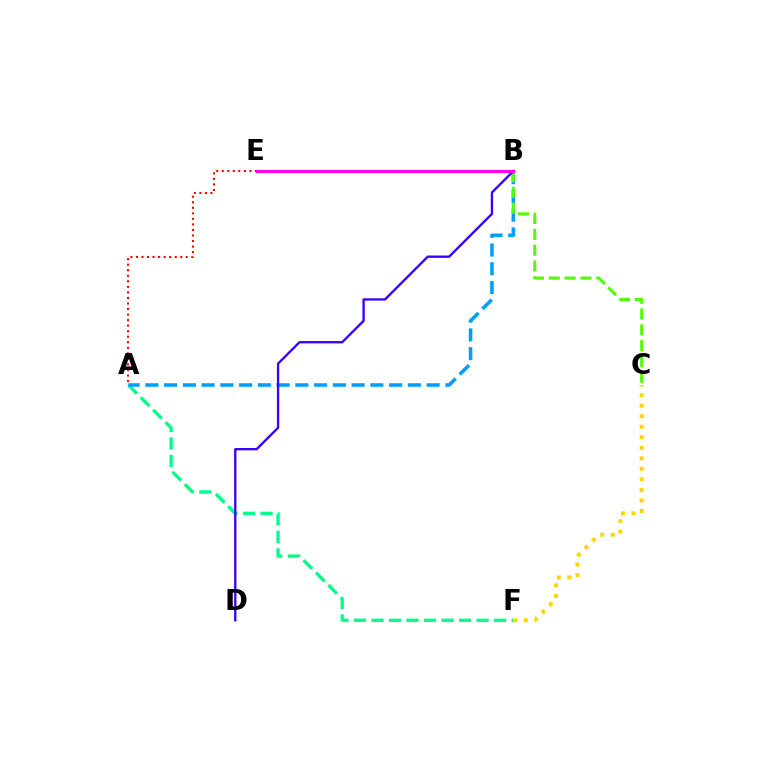{('A', 'F'): [{'color': '#00ff86', 'line_style': 'dashed', 'thickness': 2.38}], ('A', 'B'): [{'color': '#009eff', 'line_style': 'dashed', 'thickness': 2.55}], ('B', 'C'): [{'color': '#4fff00', 'line_style': 'dashed', 'thickness': 2.15}], ('A', 'E'): [{'color': '#ff0000', 'line_style': 'dotted', 'thickness': 1.51}], ('B', 'D'): [{'color': '#3700ff', 'line_style': 'solid', 'thickness': 1.67}], ('B', 'E'): [{'color': '#ff00ed', 'line_style': 'solid', 'thickness': 2.3}], ('C', 'F'): [{'color': '#ffd500', 'line_style': 'dotted', 'thickness': 2.86}]}